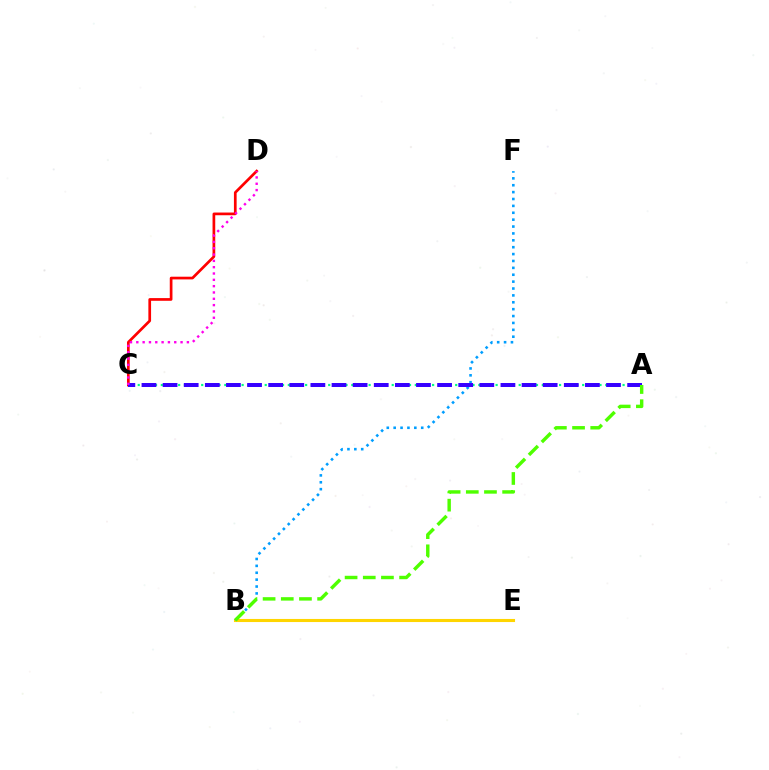{('B', 'E'): [{'color': '#ffd500', 'line_style': 'solid', 'thickness': 2.23}], ('C', 'D'): [{'color': '#ff0000', 'line_style': 'solid', 'thickness': 1.94}, {'color': '#ff00ed', 'line_style': 'dotted', 'thickness': 1.72}], ('B', 'F'): [{'color': '#009eff', 'line_style': 'dotted', 'thickness': 1.87}], ('A', 'C'): [{'color': '#00ff86', 'line_style': 'dotted', 'thickness': 1.57}, {'color': '#3700ff', 'line_style': 'dashed', 'thickness': 2.87}], ('A', 'B'): [{'color': '#4fff00', 'line_style': 'dashed', 'thickness': 2.47}]}